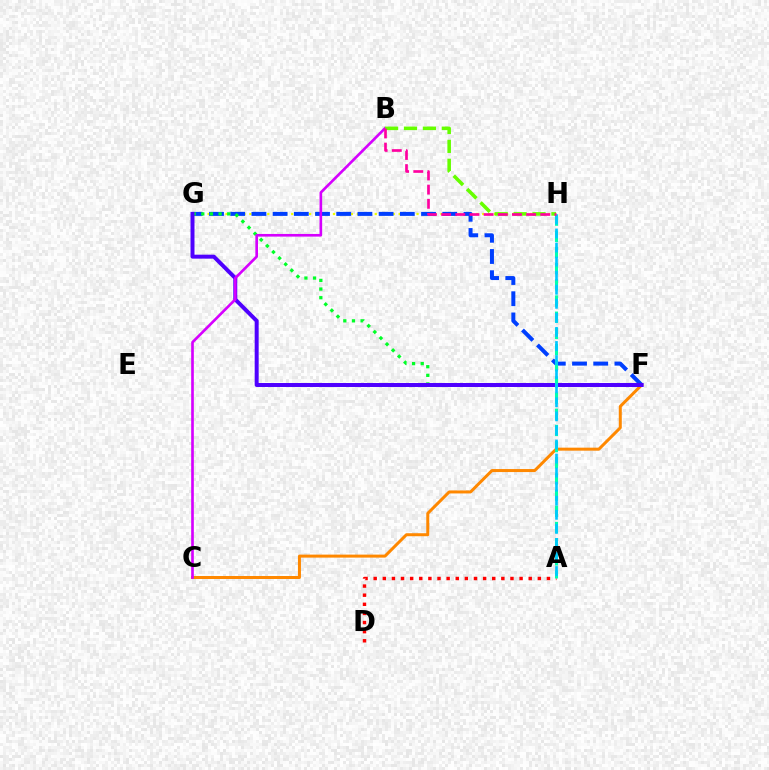{('C', 'F'): [{'color': '#ff8800', 'line_style': 'solid', 'thickness': 2.16}], ('A', 'D'): [{'color': '#ff0000', 'line_style': 'dotted', 'thickness': 2.48}], ('G', 'H'): [{'color': '#eeff00', 'line_style': 'dotted', 'thickness': 1.62}], ('F', 'G'): [{'color': '#003fff', 'line_style': 'dashed', 'thickness': 2.88}, {'color': '#00ff27', 'line_style': 'dotted', 'thickness': 2.35}, {'color': '#4f00ff', 'line_style': 'solid', 'thickness': 2.86}], ('A', 'H'): [{'color': '#00ffaf', 'line_style': 'dashed', 'thickness': 2.2}, {'color': '#00c7ff', 'line_style': 'dashed', 'thickness': 1.91}], ('B', 'C'): [{'color': '#d600ff', 'line_style': 'solid', 'thickness': 1.91}], ('B', 'H'): [{'color': '#66ff00', 'line_style': 'dashed', 'thickness': 2.57}, {'color': '#ff00a0', 'line_style': 'dashed', 'thickness': 1.92}]}